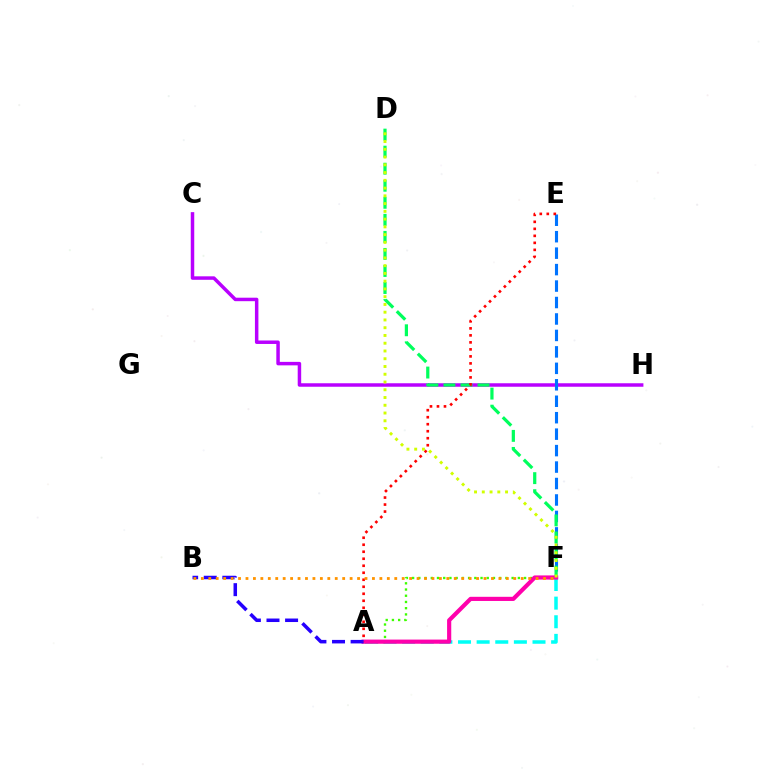{('A', 'F'): [{'color': '#00fff6', 'line_style': 'dashed', 'thickness': 2.53}, {'color': '#3dff00', 'line_style': 'dotted', 'thickness': 1.69}, {'color': '#ff00ac', 'line_style': 'solid', 'thickness': 3.0}], ('C', 'H'): [{'color': '#b900ff', 'line_style': 'solid', 'thickness': 2.51}], ('E', 'F'): [{'color': '#0074ff', 'line_style': 'dashed', 'thickness': 2.24}], ('D', 'F'): [{'color': '#00ff5c', 'line_style': 'dashed', 'thickness': 2.32}, {'color': '#d1ff00', 'line_style': 'dotted', 'thickness': 2.11}], ('A', 'B'): [{'color': '#2500ff', 'line_style': 'dashed', 'thickness': 2.53}], ('A', 'E'): [{'color': '#ff0000', 'line_style': 'dotted', 'thickness': 1.9}], ('B', 'F'): [{'color': '#ff9400', 'line_style': 'dotted', 'thickness': 2.02}]}